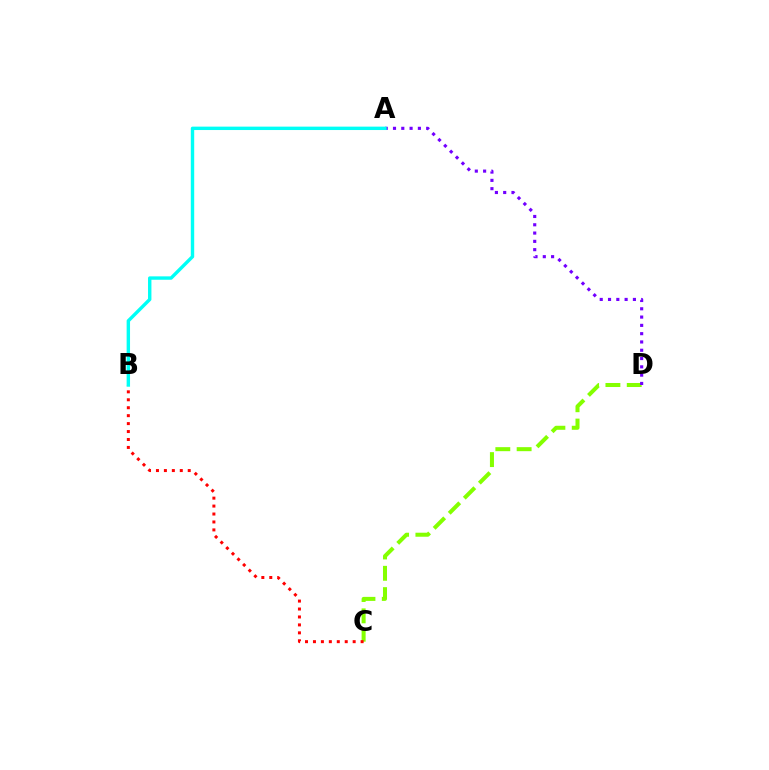{('C', 'D'): [{'color': '#84ff00', 'line_style': 'dashed', 'thickness': 2.9}], ('B', 'C'): [{'color': '#ff0000', 'line_style': 'dotted', 'thickness': 2.16}], ('A', 'D'): [{'color': '#7200ff', 'line_style': 'dotted', 'thickness': 2.25}], ('A', 'B'): [{'color': '#00fff6', 'line_style': 'solid', 'thickness': 2.45}]}